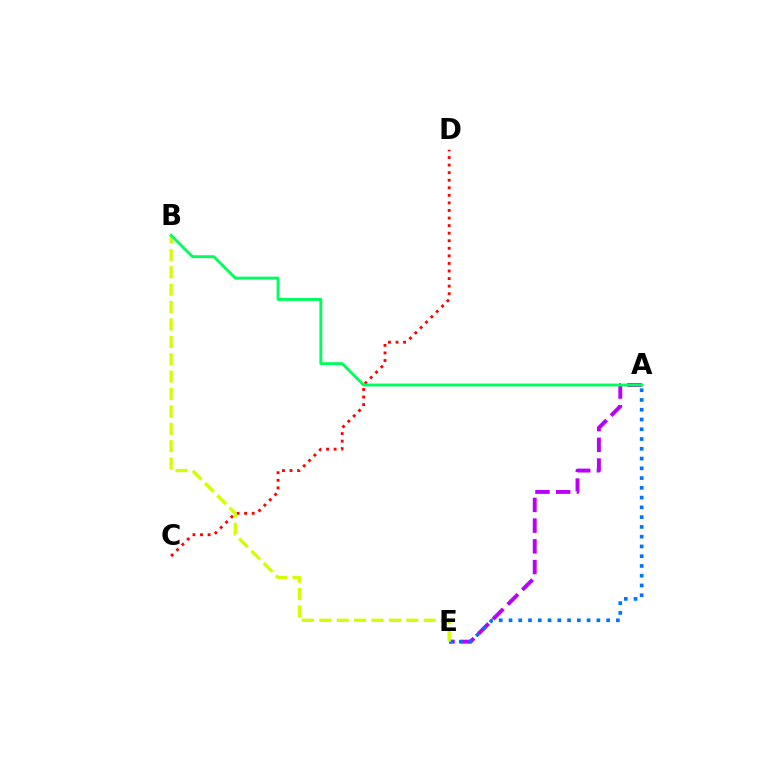{('A', 'E'): [{'color': '#b900ff', 'line_style': 'dashed', 'thickness': 2.81}, {'color': '#0074ff', 'line_style': 'dotted', 'thickness': 2.65}], ('C', 'D'): [{'color': '#ff0000', 'line_style': 'dotted', 'thickness': 2.06}], ('B', 'E'): [{'color': '#d1ff00', 'line_style': 'dashed', 'thickness': 2.36}], ('A', 'B'): [{'color': '#00ff5c', 'line_style': 'solid', 'thickness': 2.07}]}